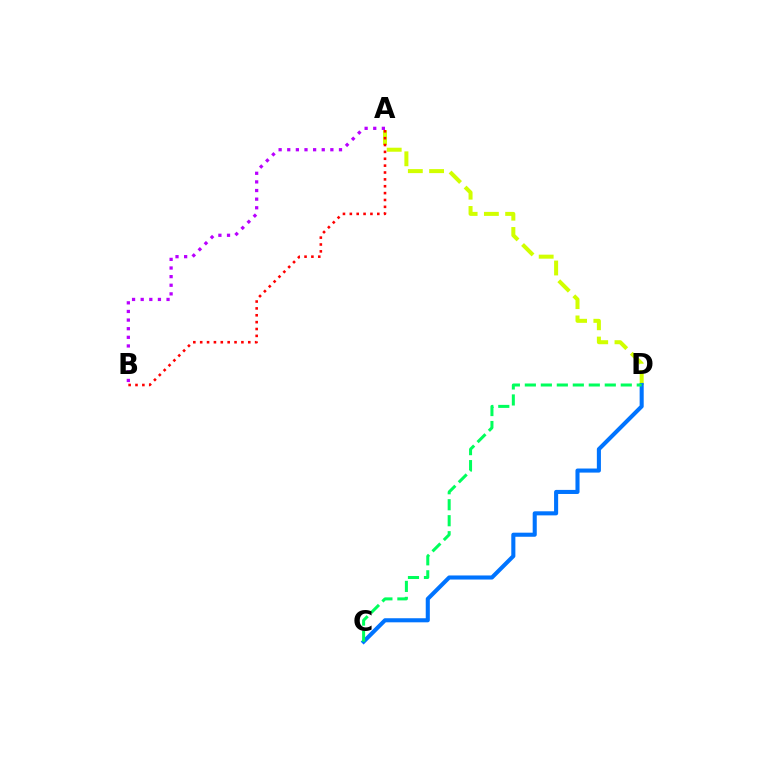{('A', 'D'): [{'color': '#d1ff00', 'line_style': 'dashed', 'thickness': 2.89}], ('C', 'D'): [{'color': '#0074ff', 'line_style': 'solid', 'thickness': 2.93}, {'color': '#00ff5c', 'line_style': 'dashed', 'thickness': 2.17}], ('A', 'B'): [{'color': '#ff0000', 'line_style': 'dotted', 'thickness': 1.87}, {'color': '#b900ff', 'line_style': 'dotted', 'thickness': 2.34}]}